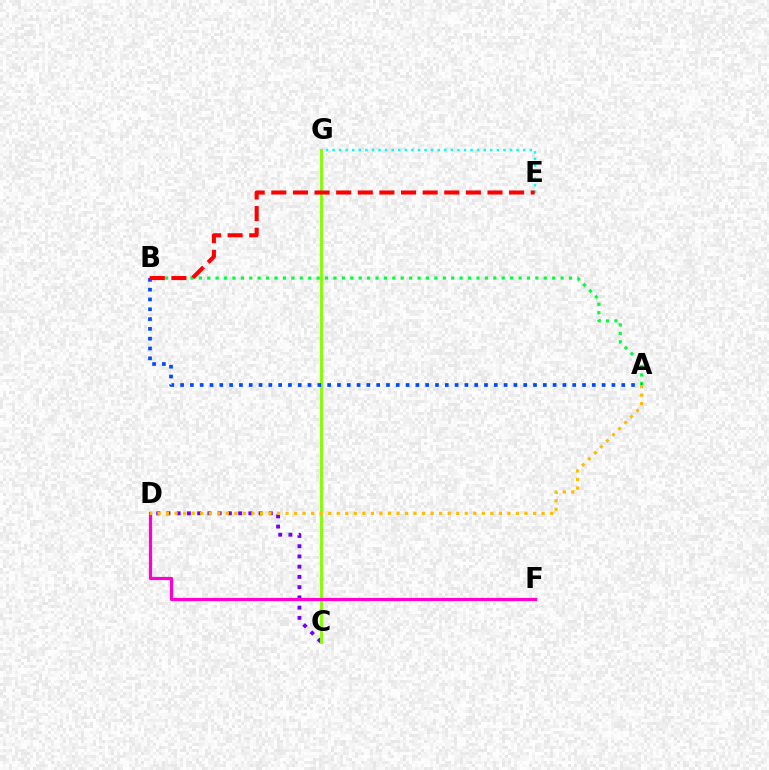{('C', 'D'): [{'color': '#7200ff', 'line_style': 'dotted', 'thickness': 2.78}], ('A', 'B'): [{'color': '#00ff39', 'line_style': 'dotted', 'thickness': 2.29}, {'color': '#004bff', 'line_style': 'dotted', 'thickness': 2.66}], ('C', 'G'): [{'color': '#84ff00', 'line_style': 'solid', 'thickness': 2.07}], ('E', 'G'): [{'color': '#00fff6', 'line_style': 'dotted', 'thickness': 1.79}], ('D', 'F'): [{'color': '#ff00cf', 'line_style': 'solid', 'thickness': 2.31}], ('B', 'E'): [{'color': '#ff0000', 'line_style': 'dashed', 'thickness': 2.94}], ('A', 'D'): [{'color': '#ffbd00', 'line_style': 'dotted', 'thickness': 2.32}]}